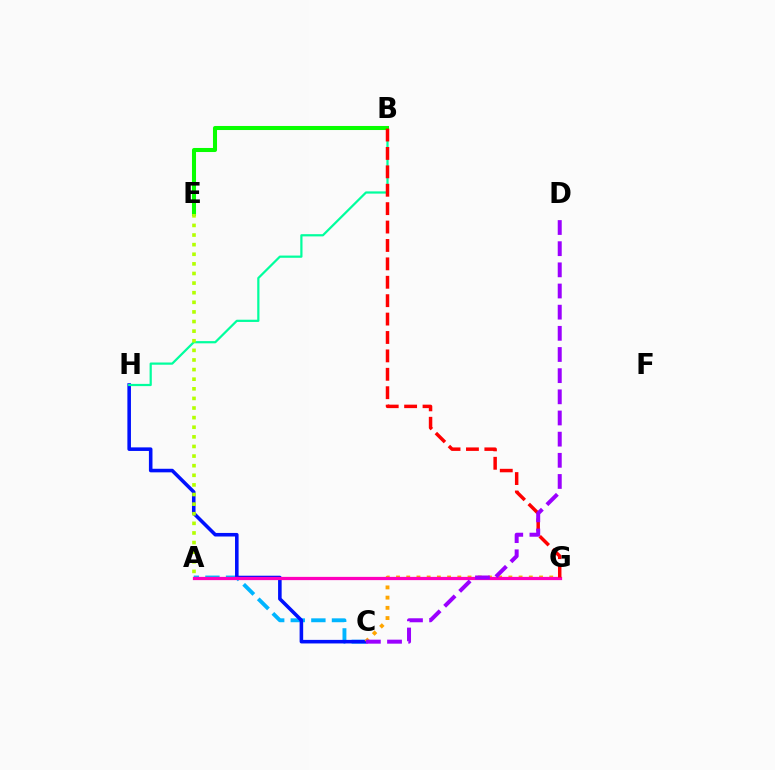{('A', 'C'): [{'color': '#00b5ff', 'line_style': 'dashed', 'thickness': 2.8}], ('C', 'H'): [{'color': '#0010ff', 'line_style': 'solid', 'thickness': 2.57}], ('B', 'H'): [{'color': '#00ff9d', 'line_style': 'solid', 'thickness': 1.6}], ('B', 'E'): [{'color': '#08ff00', 'line_style': 'solid', 'thickness': 2.92}], ('A', 'E'): [{'color': '#b3ff00', 'line_style': 'dotted', 'thickness': 2.61}], ('C', 'G'): [{'color': '#ffa500', 'line_style': 'dotted', 'thickness': 2.78}], ('A', 'G'): [{'color': '#ff00bd', 'line_style': 'solid', 'thickness': 2.34}], ('B', 'G'): [{'color': '#ff0000', 'line_style': 'dashed', 'thickness': 2.5}], ('C', 'D'): [{'color': '#9b00ff', 'line_style': 'dashed', 'thickness': 2.87}]}